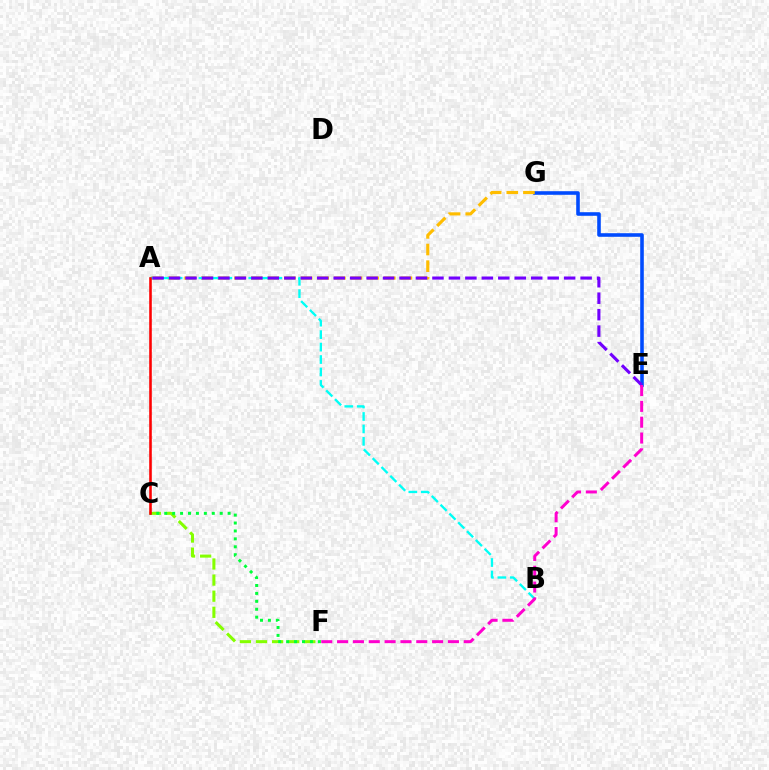{('E', 'G'): [{'color': '#004bff', 'line_style': 'solid', 'thickness': 2.58}], ('C', 'F'): [{'color': '#84ff00', 'line_style': 'dashed', 'thickness': 2.19}, {'color': '#00ff39', 'line_style': 'dotted', 'thickness': 2.15}], ('A', 'G'): [{'color': '#ffbd00', 'line_style': 'dashed', 'thickness': 2.26}], ('A', 'B'): [{'color': '#00fff6', 'line_style': 'dashed', 'thickness': 1.69}], ('A', 'E'): [{'color': '#7200ff', 'line_style': 'dashed', 'thickness': 2.24}], ('A', 'C'): [{'color': '#ff0000', 'line_style': 'solid', 'thickness': 1.86}], ('E', 'F'): [{'color': '#ff00cf', 'line_style': 'dashed', 'thickness': 2.15}]}